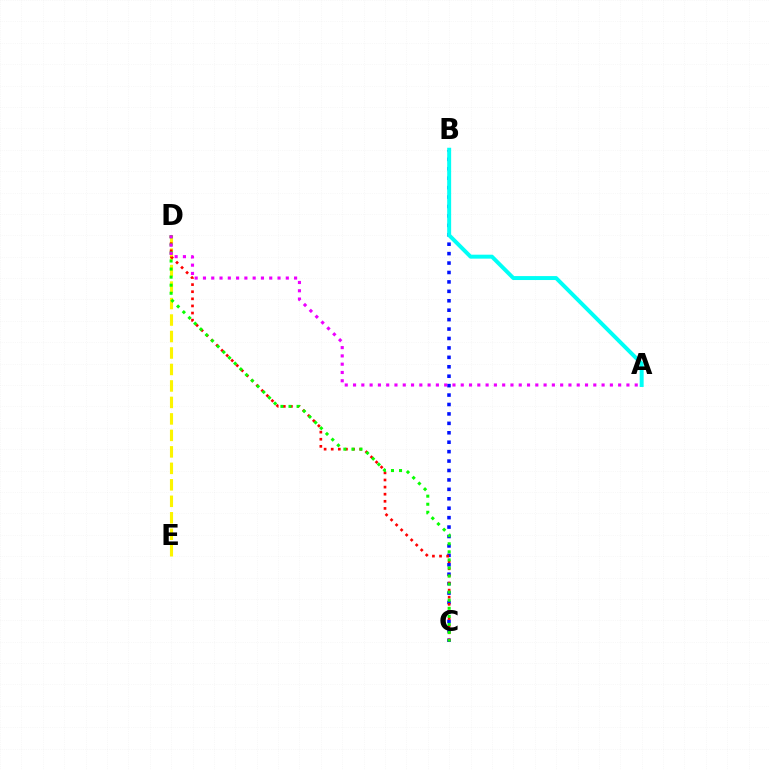{('B', 'C'): [{'color': '#0010ff', 'line_style': 'dotted', 'thickness': 2.56}], ('D', 'E'): [{'color': '#fcf500', 'line_style': 'dashed', 'thickness': 2.24}], ('A', 'B'): [{'color': '#00fff6', 'line_style': 'solid', 'thickness': 2.85}], ('C', 'D'): [{'color': '#ff0000', 'line_style': 'dotted', 'thickness': 1.93}, {'color': '#08ff00', 'line_style': 'dotted', 'thickness': 2.19}], ('A', 'D'): [{'color': '#ee00ff', 'line_style': 'dotted', 'thickness': 2.25}]}